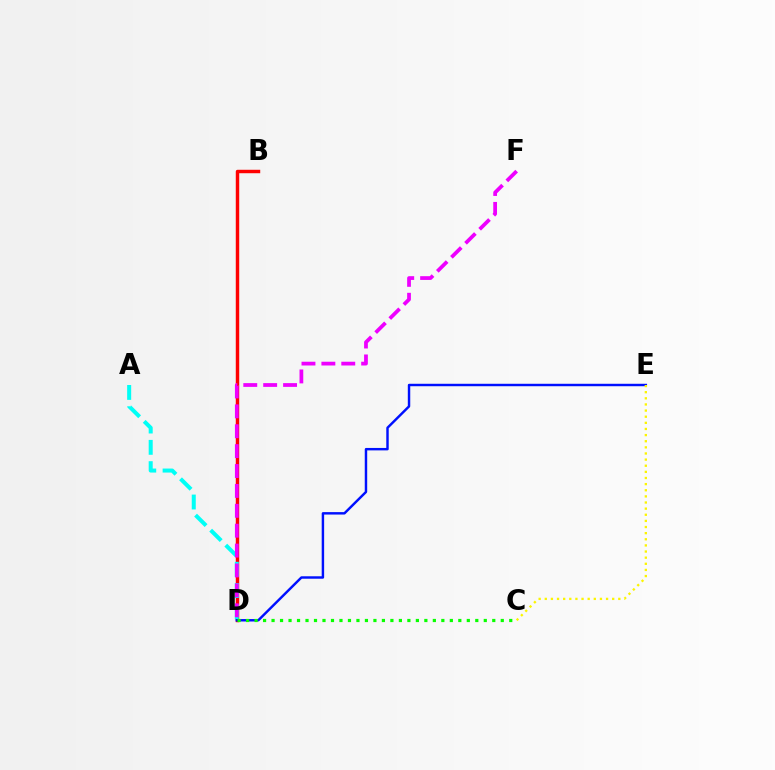{('B', 'D'): [{'color': '#ff0000', 'line_style': 'solid', 'thickness': 2.48}], ('A', 'D'): [{'color': '#00fff6', 'line_style': 'dashed', 'thickness': 2.89}], ('D', 'E'): [{'color': '#0010ff', 'line_style': 'solid', 'thickness': 1.76}], ('C', 'D'): [{'color': '#08ff00', 'line_style': 'dotted', 'thickness': 2.31}], ('C', 'E'): [{'color': '#fcf500', 'line_style': 'dotted', 'thickness': 1.67}], ('D', 'F'): [{'color': '#ee00ff', 'line_style': 'dashed', 'thickness': 2.7}]}